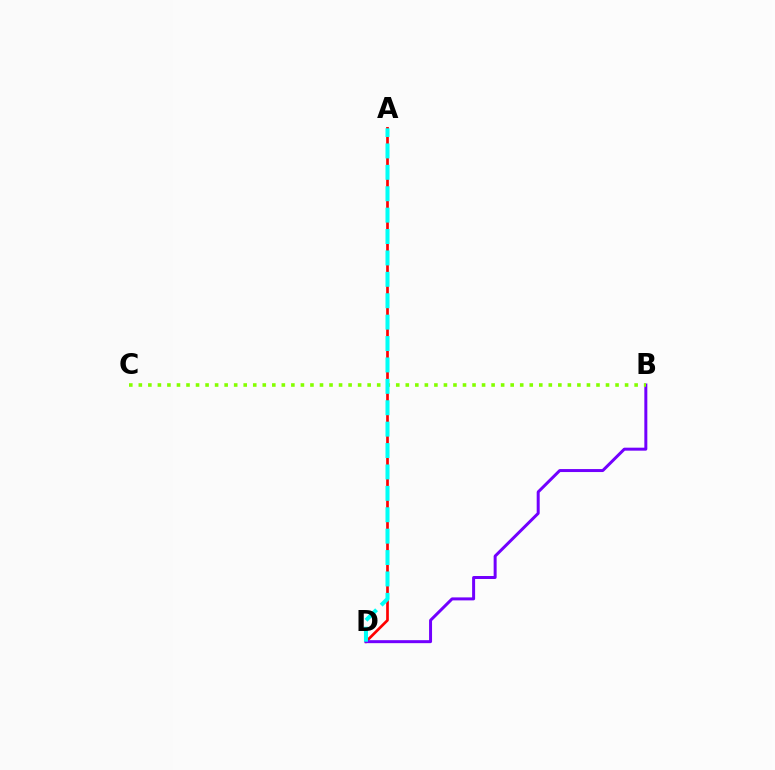{('A', 'D'): [{'color': '#ff0000', 'line_style': 'solid', 'thickness': 1.94}, {'color': '#00fff6', 'line_style': 'dashed', 'thickness': 2.91}], ('B', 'D'): [{'color': '#7200ff', 'line_style': 'solid', 'thickness': 2.15}], ('B', 'C'): [{'color': '#84ff00', 'line_style': 'dotted', 'thickness': 2.59}]}